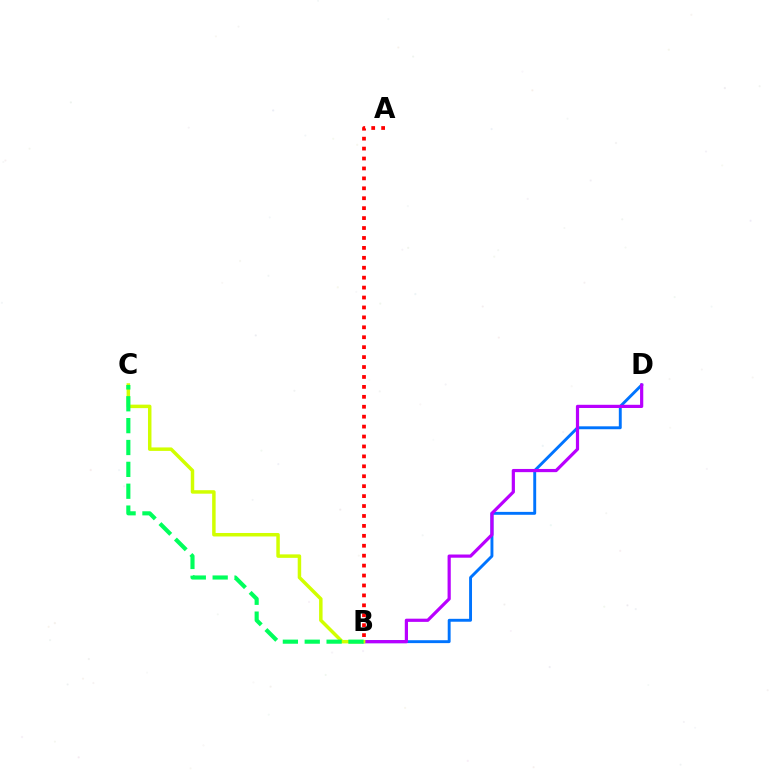{('B', 'D'): [{'color': '#0074ff', 'line_style': 'solid', 'thickness': 2.09}, {'color': '#b900ff', 'line_style': 'solid', 'thickness': 2.3}], ('B', 'C'): [{'color': '#d1ff00', 'line_style': 'solid', 'thickness': 2.5}, {'color': '#00ff5c', 'line_style': 'dashed', 'thickness': 2.97}], ('A', 'B'): [{'color': '#ff0000', 'line_style': 'dotted', 'thickness': 2.7}]}